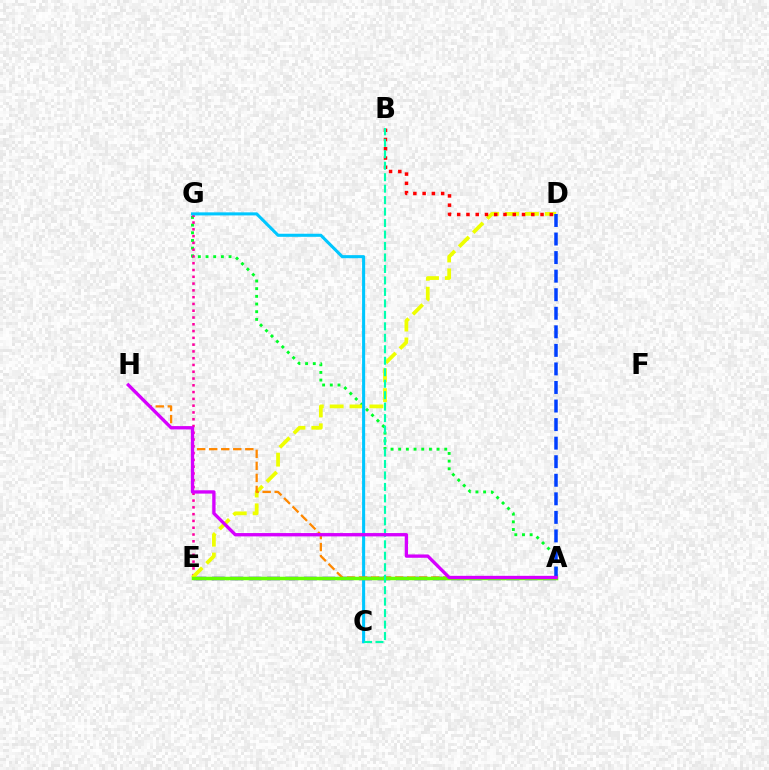{('A', 'E'): [{'color': '#4f00ff', 'line_style': 'dashed', 'thickness': 2.5}, {'color': '#66ff00', 'line_style': 'solid', 'thickness': 2.51}], ('A', 'G'): [{'color': '#00ff27', 'line_style': 'dotted', 'thickness': 2.09}], ('E', 'G'): [{'color': '#ff00a0', 'line_style': 'dotted', 'thickness': 1.84}], ('D', 'E'): [{'color': '#eeff00', 'line_style': 'dashed', 'thickness': 2.7}], ('A', 'D'): [{'color': '#003fff', 'line_style': 'dashed', 'thickness': 2.52}], ('C', 'G'): [{'color': '#00c7ff', 'line_style': 'solid', 'thickness': 2.21}], ('A', 'H'): [{'color': '#ff8800', 'line_style': 'dashed', 'thickness': 1.63}, {'color': '#d600ff', 'line_style': 'solid', 'thickness': 2.4}], ('B', 'D'): [{'color': '#ff0000', 'line_style': 'dotted', 'thickness': 2.52}], ('B', 'C'): [{'color': '#00ffaf', 'line_style': 'dashed', 'thickness': 1.56}]}